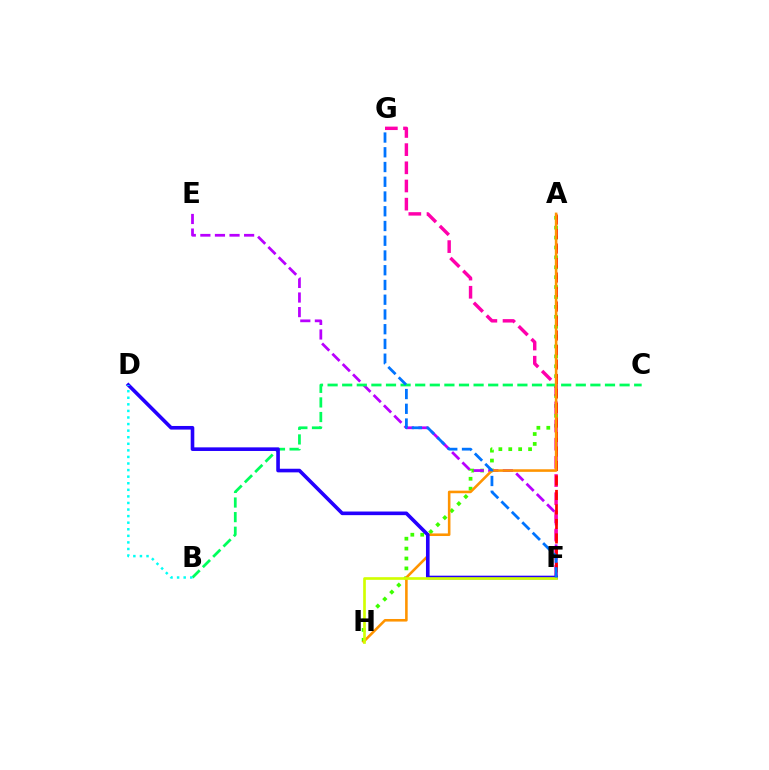{('A', 'H'): [{'color': '#3dff00', 'line_style': 'dotted', 'thickness': 2.69}, {'color': '#ff9400', 'line_style': 'solid', 'thickness': 1.86}], ('E', 'F'): [{'color': '#b900ff', 'line_style': 'dashed', 'thickness': 1.98}], ('F', 'G'): [{'color': '#ff00ac', 'line_style': 'dashed', 'thickness': 2.47}, {'color': '#0074ff', 'line_style': 'dashed', 'thickness': 2.0}], ('B', 'C'): [{'color': '#00ff5c', 'line_style': 'dashed', 'thickness': 1.98}], ('A', 'F'): [{'color': '#ff0000', 'line_style': 'dashed', 'thickness': 1.97}], ('D', 'F'): [{'color': '#2500ff', 'line_style': 'solid', 'thickness': 2.61}], ('F', 'H'): [{'color': '#d1ff00', 'line_style': 'solid', 'thickness': 1.92}], ('B', 'D'): [{'color': '#00fff6', 'line_style': 'dotted', 'thickness': 1.79}]}